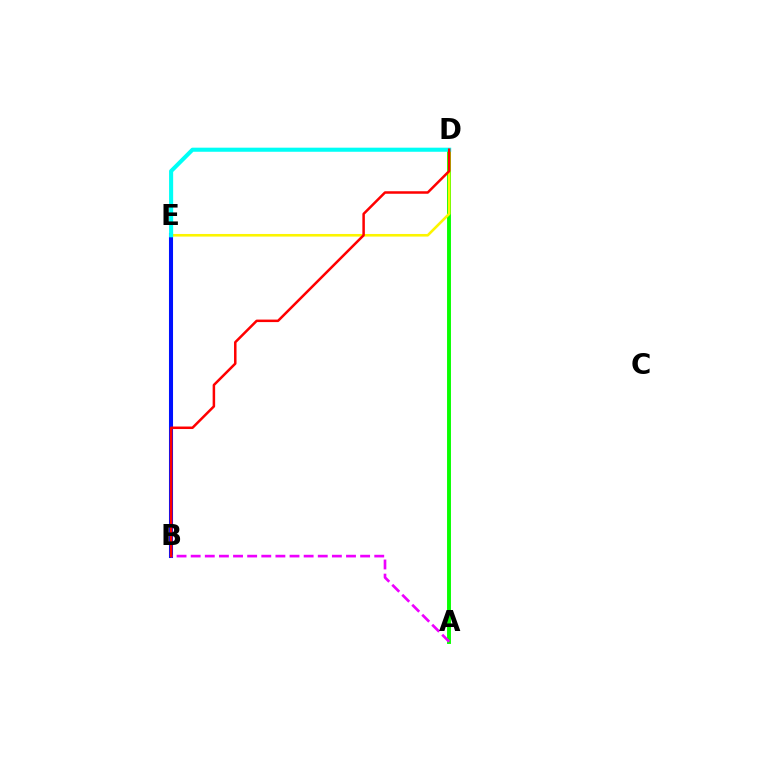{('A', 'D'): [{'color': '#08ff00', 'line_style': 'solid', 'thickness': 2.81}], ('B', 'E'): [{'color': '#0010ff', 'line_style': 'solid', 'thickness': 2.93}], ('A', 'B'): [{'color': '#ee00ff', 'line_style': 'dashed', 'thickness': 1.92}], ('D', 'E'): [{'color': '#fcf500', 'line_style': 'solid', 'thickness': 1.88}, {'color': '#00fff6', 'line_style': 'solid', 'thickness': 2.94}], ('B', 'D'): [{'color': '#ff0000', 'line_style': 'solid', 'thickness': 1.8}]}